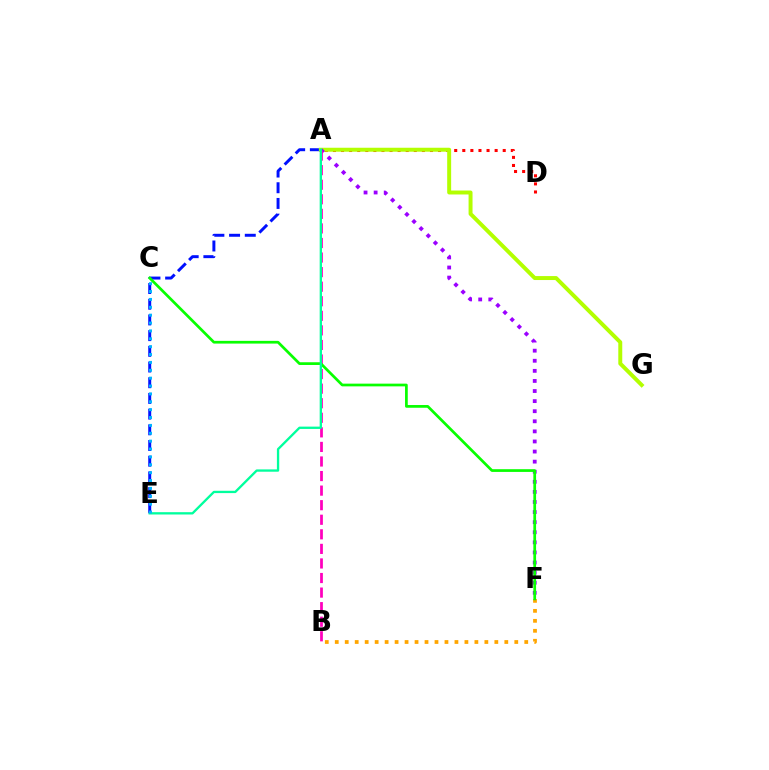{('B', 'F'): [{'color': '#ffa500', 'line_style': 'dotted', 'thickness': 2.71}], ('A', 'E'): [{'color': '#0010ff', 'line_style': 'dashed', 'thickness': 2.13}, {'color': '#00ff9d', 'line_style': 'solid', 'thickness': 1.67}], ('A', 'D'): [{'color': '#ff0000', 'line_style': 'dotted', 'thickness': 2.2}], ('A', 'G'): [{'color': '#b3ff00', 'line_style': 'solid', 'thickness': 2.85}], ('A', 'F'): [{'color': '#9b00ff', 'line_style': 'dotted', 'thickness': 2.74}], ('A', 'B'): [{'color': '#ff00bd', 'line_style': 'dashed', 'thickness': 1.98}], ('C', 'F'): [{'color': '#08ff00', 'line_style': 'solid', 'thickness': 1.96}], ('C', 'E'): [{'color': '#00b5ff', 'line_style': 'dotted', 'thickness': 2.14}]}